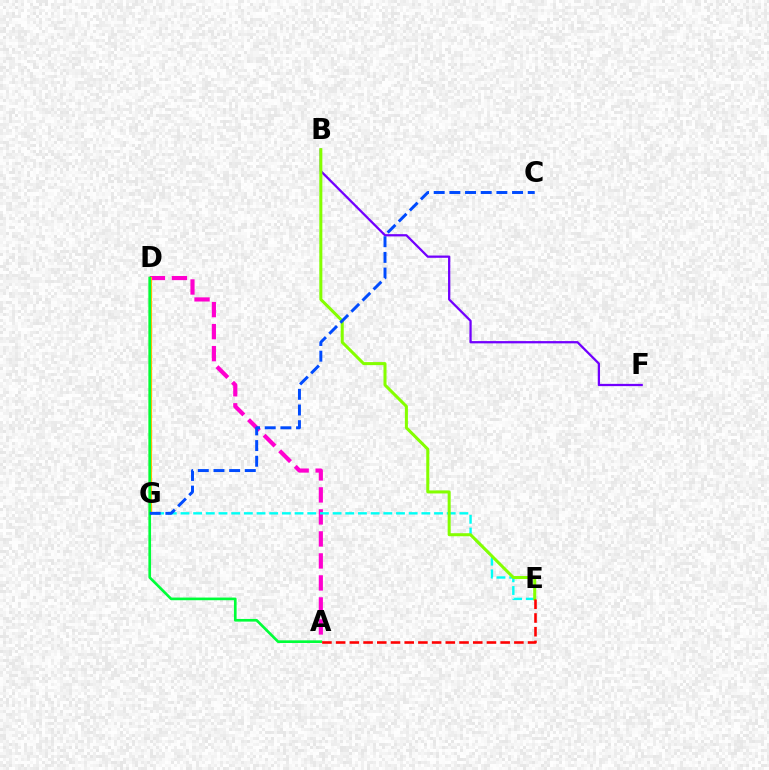{('A', 'D'): [{'color': '#ff00cf', 'line_style': 'dashed', 'thickness': 2.99}, {'color': '#00ff39', 'line_style': 'solid', 'thickness': 1.92}], ('B', 'F'): [{'color': '#7200ff', 'line_style': 'solid', 'thickness': 1.63}], ('E', 'G'): [{'color': '#00fff6', 'line_style': 'dashed', 'thickness': 1.72}], ('D', 'G'): [{'color': '#ffbd00', 'line_style': 'solid', 'thickness': 2.3}], ('B', 'E'): [{'color': '#84ff00', 'line_style': 'solid', 'thickness': 2.18}], ('A', 'E'): [{'color': '#ff0000', 'line_style': 'dashed', 'thickness': 1.86}], ('C', 'G'): [{'color': '#004bff', 'line_style': 'dashed', 'thickness': 2.13}]}